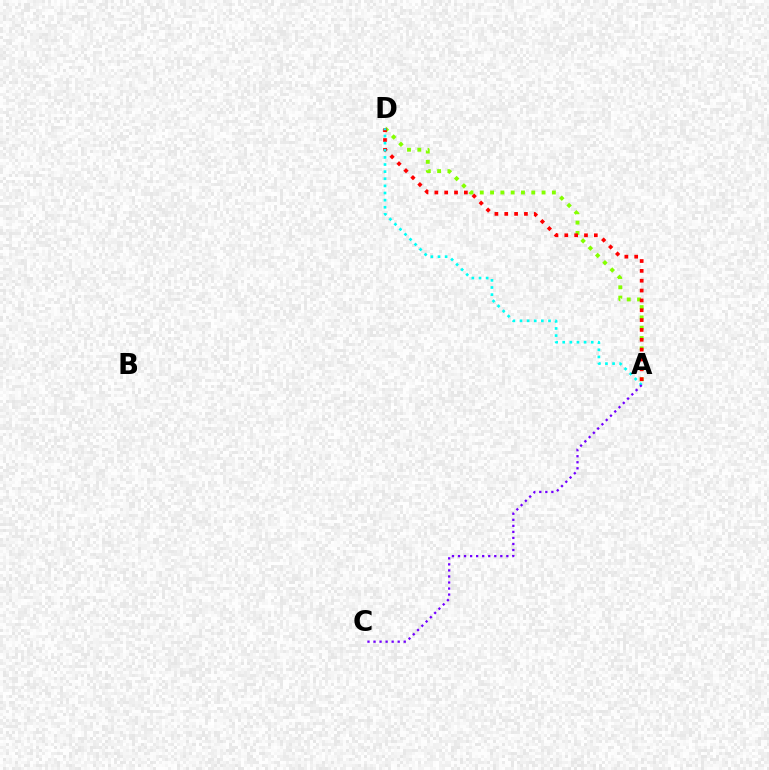{('A', 'D'): [{'color': '#84ff00', 'line_style': 'dotted', 'thickness': 2.8}, {'color': '#ff0000', 'line_style': 'dotted', 'thickness': 2.67}, {'color': '#00fff6', 'line_style': 'dotted', 'thickness': 1.94}], ('A', 'C'): [{'color': '#7200ff', 'line_style': 'dotted', 'thickness': 1.64}]}